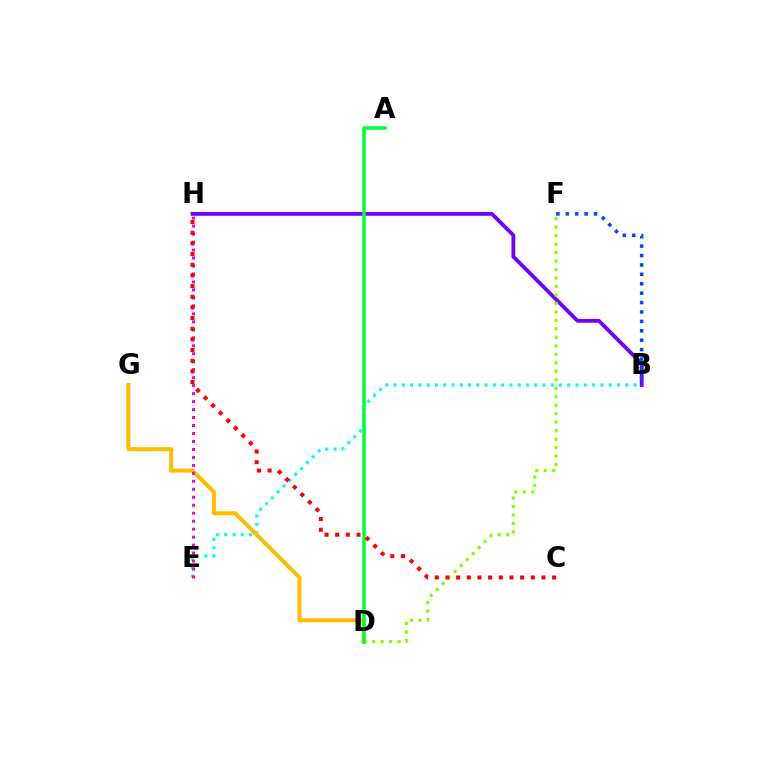{('B', 'E'): [{'color': '#00fff6', 'line_style': 'dotted', 'thickness': 2.25}], ('B', 'H'): [{'color': '#7200ff', 'line_style': 'solid', 'thickness': 2.74}], ('D', 'F'): [{'color': '#84ff00', 'line_style': 'dotted', 'thickness': 2.3}], ('D', 'G'): [{'color': '#ffbd00', 'line_style': 'solid', 'thickness': 2.92}], ('A', 'D'): [{'color': '#00ff39', 'line_style': 'solid', 'thickness': 2.55}], ('E', 'H'): [{'color': '#ff00cf', 'line_style': 'dotted', 'thickness': 2.17}], ('B', 'F'): [{'color': '#004bff', 'line_style': 'dotted', 'thickness': 2.56}], ('C', 'H'): [{'color': '#ff0000', 'line_style': 'dotted', 'thickness': 2.9}]}